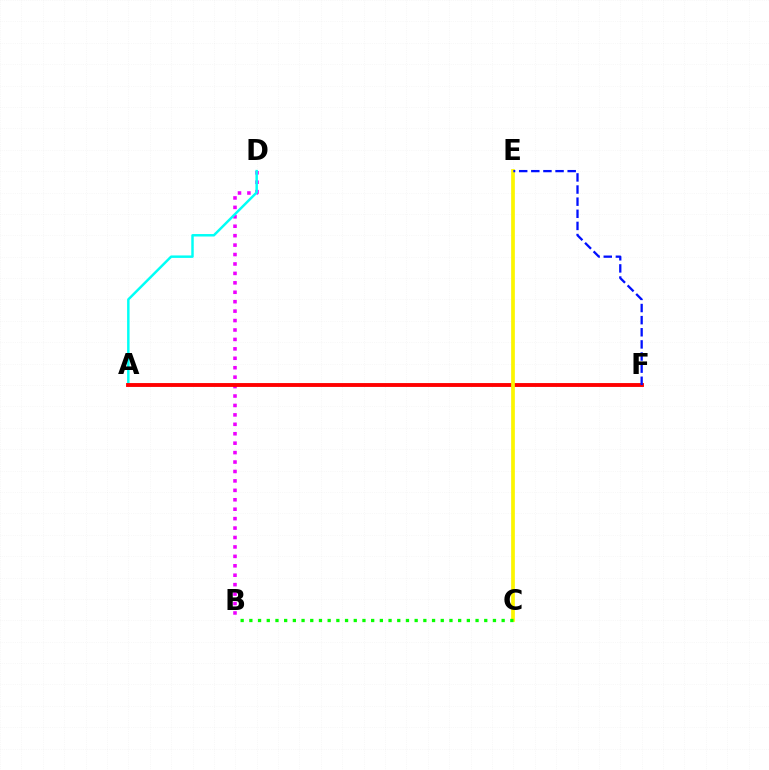{('B', 'D'): [{'color': '#ee00ff', 'line_style': 'dotted', 'thickness': 2.56}], ('A', 'D'): [{'color': '#00fff6', 'line_style': 'solid', 'thickness': 1.78}], ('A', 'F'): [{'color': '#ff0000', 'line_style': 'solid', 'thickness': 2.78}], ('C', 'E'): [{'color': '#fcf500', 'line_style': 'solid', 'thickness': 2.67}], ('B', 'C'): [{'color': '#08ff00', 'line_style': 'dotted', 'thickness': 2.36}], ('E', 'F'): [{'color': '#0010ff', 'line_style': 'dashed', 'thickness': 1.65}]}